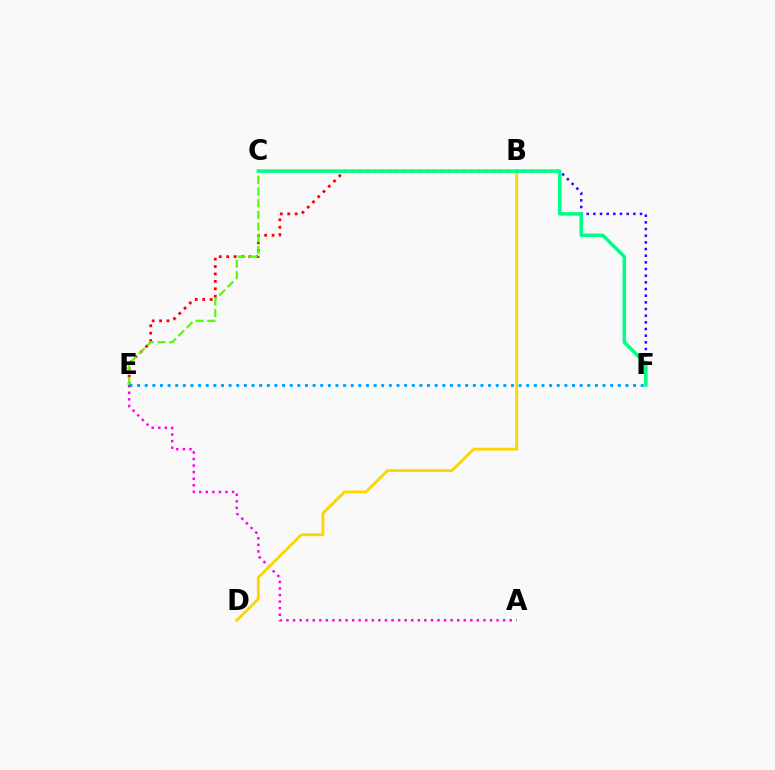{('B', 'F'): [{'color': '#3700ff', 'line_style': 'dotted', 'thickness': 1.81}], ('B', 'E'): [{'color': '#ff0000', 'line_style': 'dotted', 'thickness': 2.02}], ('C', 'E'): [{'color': '#4fff00', 'line_style': 'dashed', 'thickness': 1.59}], ('A', 'E'): [{'color': '#ff00ed', 'line_style': 'dotted', 'thickness': 1.78}], ('E', 'F'): [{'color': '#009eff', 'line_style': 'dotted', 'thickness': 2.07}], ('B', 'D'): [{'color': '#ffd500', 'line_style': 'solid', 'thickness': 2.07}], ('C', 'F'): [{'color': '#00ff86', 'line_style': 'solid', 'thickness': 2.53}]}